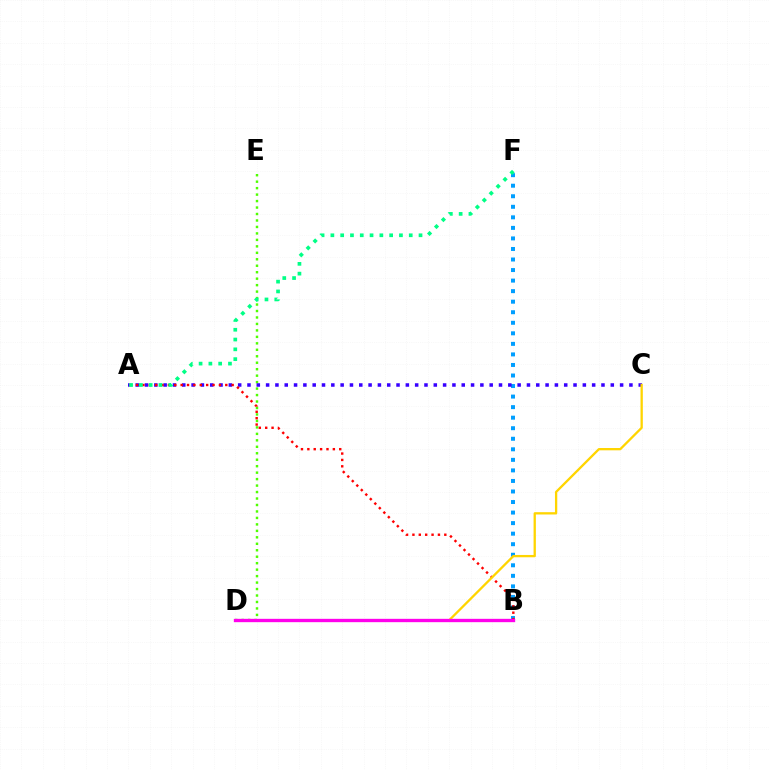{('D', 'E'): [{'color': '#4fff00', 'line_style': 'dotted', 'thickness': 1.76}], ('B', 'F'): [{'color': '#009eff', 'line_style': 'dotted', 'thickness': 2.86}], ('A', 'C'): [{'color': '#3700ff', 'line_style': 'dotted', 'thickness': 2.53}], ('A', 'B'): [{'color': '#ff0000', 'line_style': 'dotted', 'thickness': 1.73}], ('C', 'D'): [{'color': '#ffd500', 'line_style': 'solid', 'thickness': 1.66}], ('B', 'D'): [{'color': '#ff00ed', 'line_style': 'solid', 'thickness': 2.41}], ('A', 'F'): [{'color': '#00ff86', 'line_style': 'dotted', 'thickness': 2.66}]}